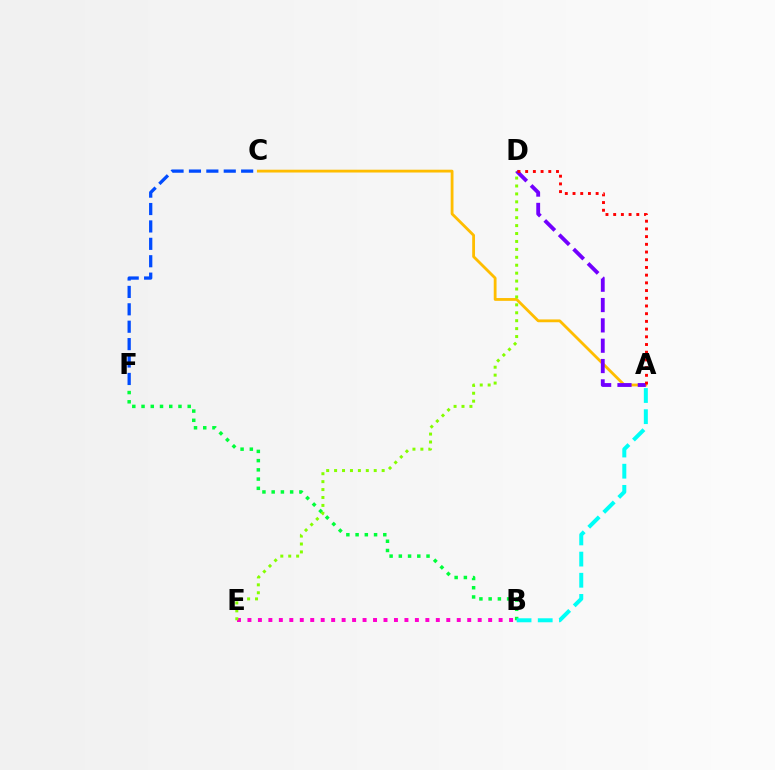{('B', 'E'): [{'color': '#ff00cf', 'line_style': 'dotted', 'thickness': 2.84}], ('A', 'C'): [{'color': '#ffbd00', 'line_style': 'solid', 'thickness': 2.02}], ('B', 'F'): [{'color': '#00ff39', 'line_style': 'dotted', 'thickness': 2.51}], ('A', 'B'): [{'color': '#00fff6', 'line_style': 'dashed', 'thickness': 2.87}], ('C', 'F'): [{'color': '#004bff', 'line_style': 'dashed', 'thickness': 2.36}], ('D', 'E'): [{'color': '#84ff00', 'line_style': 'dotted', 'thickness': 2.15}], ('A', 'D'): [{'color': '#7200ff', 'line_style': 'dashed', 'thickness': 2.76}, {'color': '#ff0000', 'line_style': 'dotted', 'thickness': 2.09}]}